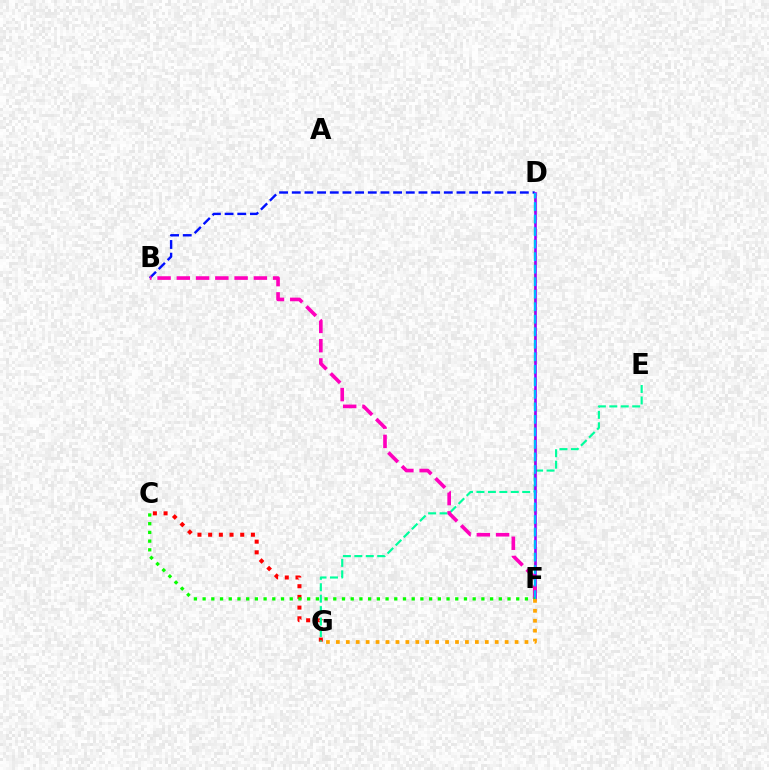{('C', 'G'): [{'color': '#ff0000', 'line_style': 'dotted', 'thickness': 2.9}], ('D', 'F'): [{'color': '#b3ff00', 'line_style': 'dashed', 'thickness': 1.57}, {'color': '#9b00ff', 'line_style': 'solid', 'thickness': 1.9}, {'color': '#00b5ff', 'line_style': 'dashed', 'thickness': 1.7}], ('B', 'D'): [{'color': '#0010ff', 'line_style': 'dashed', 'thickness': 1.72}], ('E', 'G'): [{'color': '#00ff9d', 'line_style': 'dashed', 'thickness': 1.55}], ('B', 'F'): [{'color': '#ff00bd', 'line_style': 'dashed', 'thickness': 2.62}], ('C', 'F'): [{'color': '#08ff00', 'line_style': 'dotted', 'thickness': 2.37}], ('F', 'G'): [{'color': '#ffa500', 'line_style': 'dotted', 'thickness': 2.7}]}